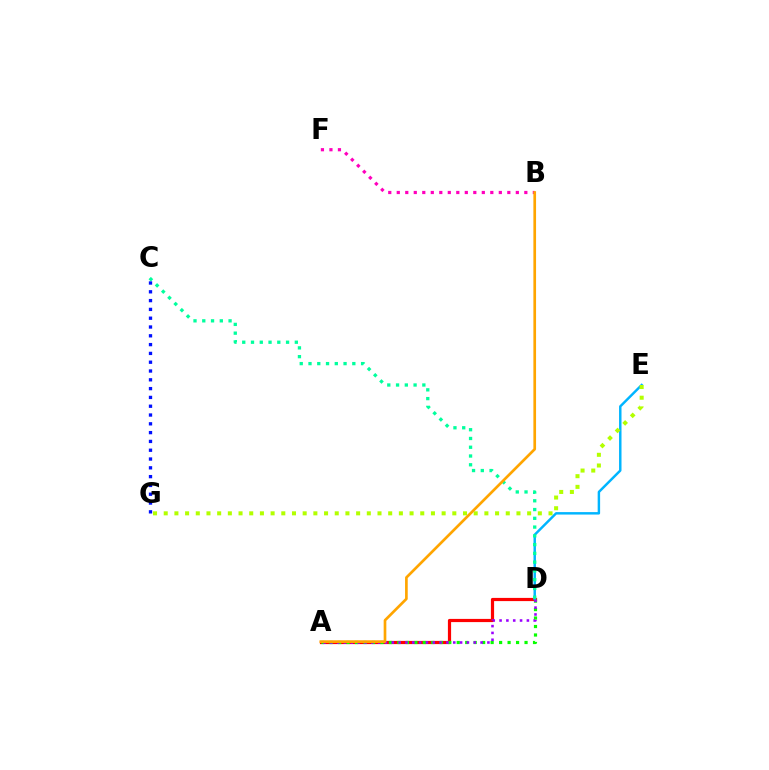{('A', 'D'): [{'color': '#ff0000', 'line_style': 'solid', 'thickness': 2.3}, {'color': '#08ff00', 'line_style': 'dotted', 'thickness': 2.3}, {'color': '#9b00ff', 'line_style': 'dotted', 'thickness': 1.86}], ('D', 'E'): [{'color': '#00b5ff', 'line_style': 'solid', 'thickness': 1.77}], ('B', 'F'): [{'color': '#ff00bd', 'line_style': 'dotted', 'thickness': 2.31}], ('E', 'G'): [{'color': '#b3ff00', 'line_style': 'dotted', 'thickness': 2.9}], ('C', 'D'): [{'color': '#00ff9d', 'line_style': 'dotted', 'thickness': 2.38}], ('C', 'G'): [{'color': '#0010ff', 'line_style': 'dotted', 'thickness': 2.39}], ('A', 'B'): [{'color': '#ffa500', 'line_style': 'solid', 'thickness': 1.93}]}